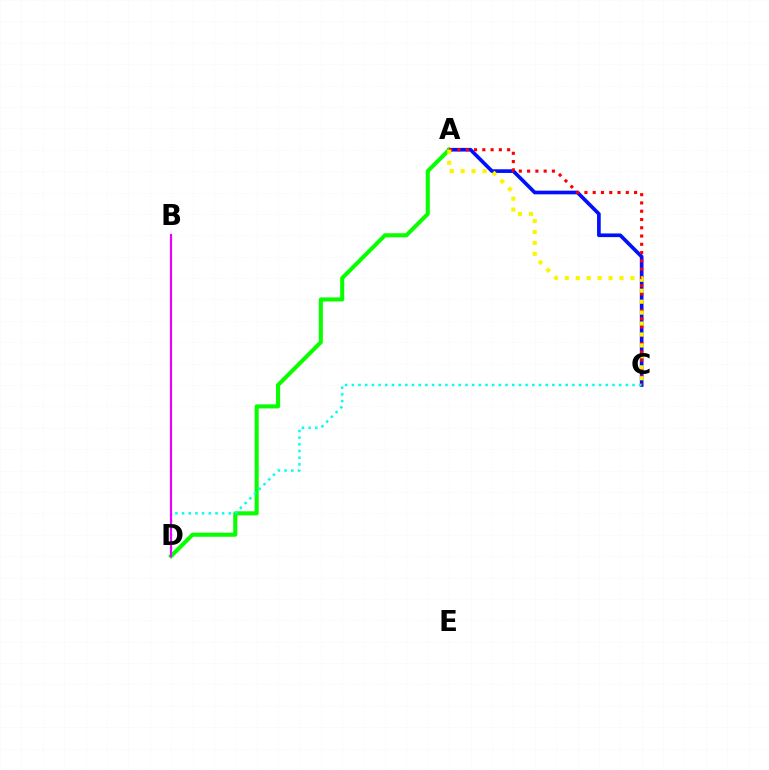{('A', 'C'): [{'color': '#0010ff', 'line_style': 'solid', 'thickness': 2.64}, {'color': '#ff0000', 'line_style': 'dotted', 'thickness': 2.25}, {'color': '#fcf500', 'line_style': 'dotted', 'thickness': 2.97}], ('A', 'D'): [{'color': '#08ff00', 'line_style': 'solid', 'thickness': 2.93}], ('C', 'D'): [{'color': '#00fff6', 'line_style': 'dotted', 'thickness': 1.82}], ('B', 'D'): [{'color': '#ee00ff', 'line_style': 'solid', 'thickness': 1.57}]}